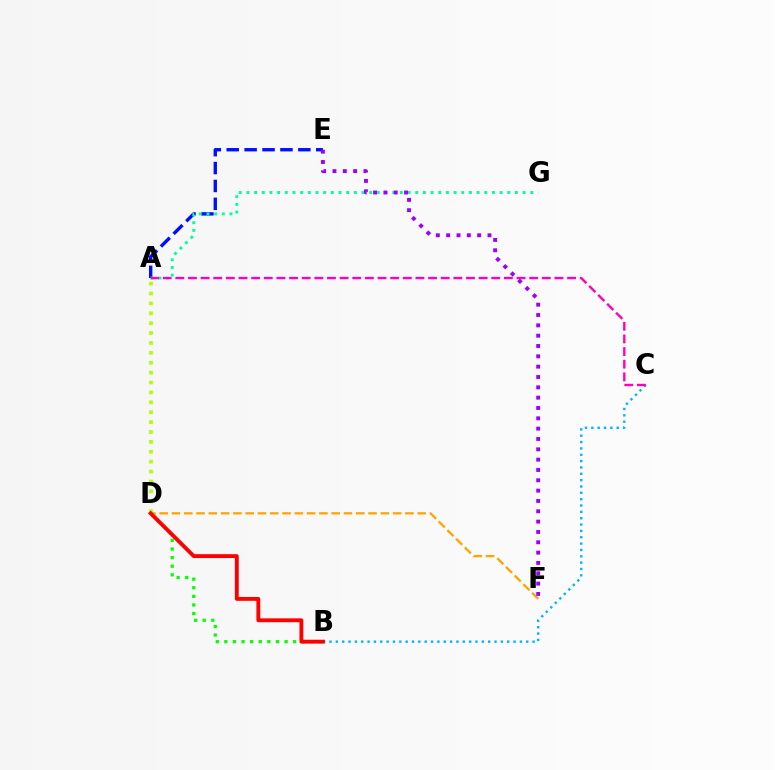{('A', 'E'): [{'color': '#0010ff', 'line_style': 'dashed', 'thickness': 2.43}], ('D', 'F'): [{'color': '#ffa500', 'line_style': 'dashed', 'thickness': 1.67}], ('B', 'C'): [{'color': '#00b5ff', 'line_style': 'dotted', 'thickness': 1.72}], ('A', 'G'): [{'color': '#00ff9d', 'line_style': 'dotted', 'thickness': 2.08}], ('A', 'C'): [{'color': '#ff00bd', 'line_style': 'dashed', 'thickness': 1.72}], ('B', 'D'): [{'color': '#08ff00', 'line_style': 'dotted', 'thickness': 2.34}, {'color': '#ff0000', 'line_style': 'solid', 'thickness': 2.79}], ('A', 'D'): [{'color': '#b3ff00', 'line_style': 'dotted', 'thickness': 2.69}], ('E', 'F'): [{'color': '#9b00ff', 'line_style': 'dotted', 'thickness': 2.81}]}